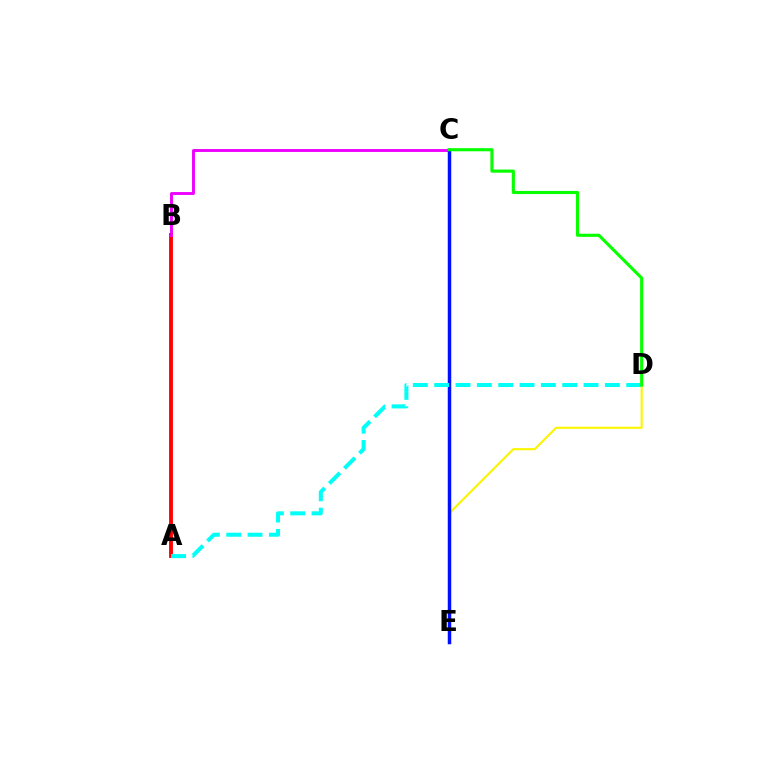{('A', 'B'): [{'color': '#ff0000', 'line_style': 'solid', 'thickness': 2.77}], ('B', 'C'): [{'color': '#ee00ff', 'line_style': 'solid', 'thickness': 2.09}], ('D', 'E'): [{'color': '#fcf500', 'line_style': 'solid', 'thickness': 1.53}], ('C', 'E'): [{'color': '#0010ff', 'line_style': 'solid', 'thickness': 2.51}], ('A', 'D'): [{'color': '#00fff6', 'line_style': 'dashed', 'thickness': 2.9}], ('C', 'D'): [{'color': '#08ff00', 'line_style': 'solid', 'thickness': 2.25}]}